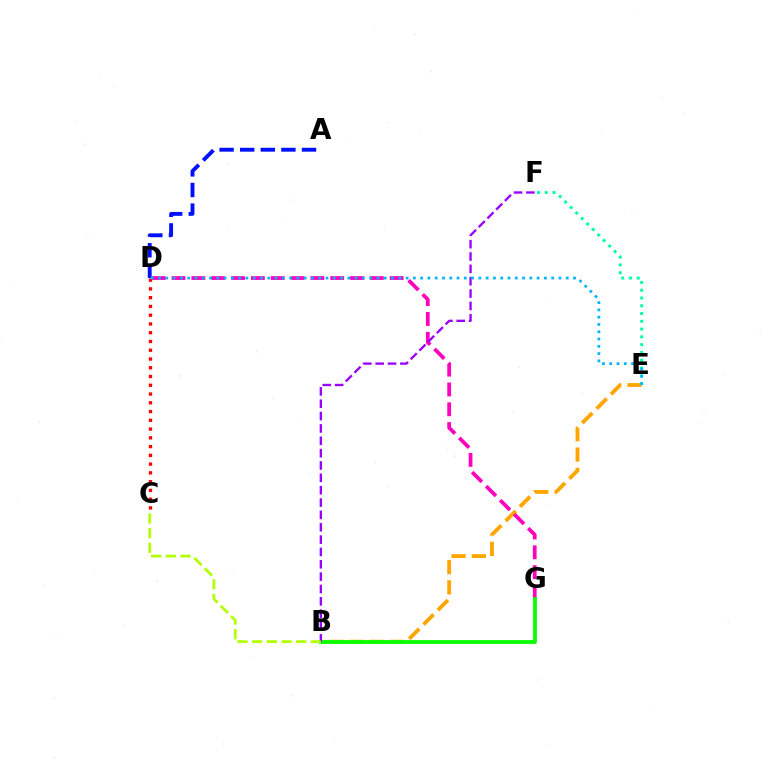{('B', 'E'): [{'color': '#ffa500', 'line_style': 'dashed', 'thickness': 2.76}], ('A', 'D'): [{'color': '#0010ff', 'line_style': 'dashed', 'thickness': 2.8}], ('D', 'G'): [{'color': '#ff00bd', 'line_style': 'dashed', 'thickness': 2.69}], ('E', 'F'): [{'color': '#00ff9d', 'line_style': 'dotted', 'thickness': 2.11}], ('B', 'G'): [{'color': '#08ff00', 'line_style': 'solid', 'thickness': 2.73}], ('B', 'F'): [{'color': '#9b00ff', 'line_style': 'dashed', 'thickness': 1.68}], ('B', 'C'): [{'color': '#b3ff00', 'line_style': 'dashed', 'thickness': 2.0}], ('C', 'D'): [{'color': '#ff0000', 'line_style': 'dotted', 'thickness': 2.38}], ('D', 'E'): [{'color': '#00b5ff', 'line_style': 'dotted', 'thickness': 1.98}]}